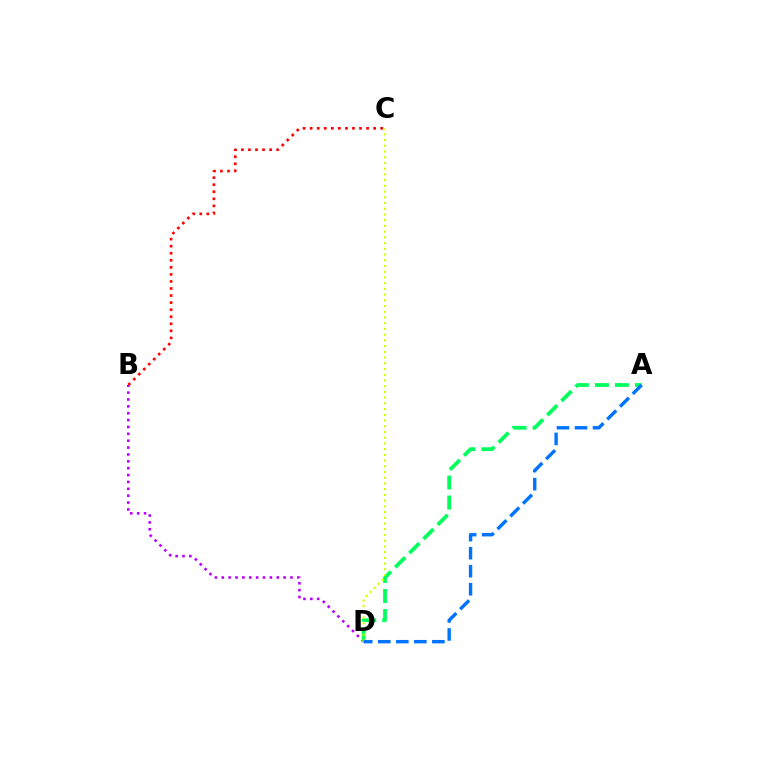{('B', 'D'): [{'color': '#b900ff', 'line_style': 'dotted', 'thickness': 1.87}], ('A', 'D'): [{'color': '#00ff5c', 'line_style': 'dashed', 'thickness': 2.72}, {'color': '#0074ff', 'line_style': 'dashed', 'thickness': 2.45}], ('B', 'C'): [{'color': '#ff0000', 'line_style': 'dotted', 'thickness': 1.92}], ('C', 'D'): [{'color': '#d1ff00', 'line_style': 'dotted', 'thickness': 1.56}]}